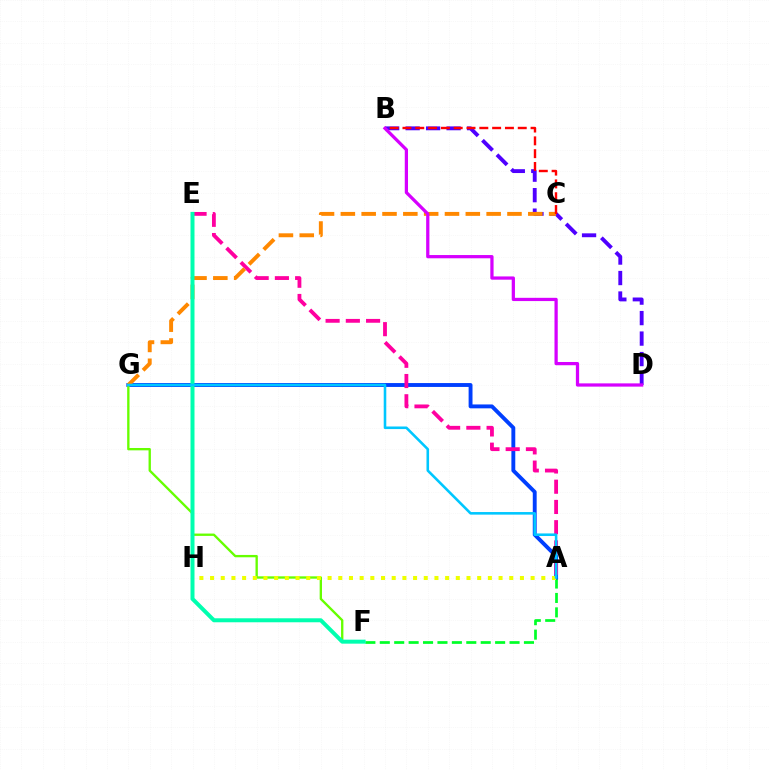{('A', 'F'): [{'color': '#00ff27', 'line_style': 'dashed', 'thickness': 1.96}], ('A', 'G'): [{'color': '#003fff', 'line_style': 'solid', 'thickness': 2.8}, {'color': '#00c7ff', 'line_style': 'solid', 'thickness': 1.86}], ('B', 'D'): [{'color': '#4f00ff', 'line_style': 'dashed', 'thickness': 2.78}, {'color': '#d600ff', 'line_style': 'solid', 'thickness': 2.34}], ('A', 'E'): [{'color': '#ff00a0', 'line_style': 'dashed', 'thickness': 2.75}], ('C', 'G'): [{'color': '#ff8800', 'line_style': 'dashed', 'thickness': 2.83}], ('F', 'G'): [{'color': '#66ff00', 'line_style': 'solid', 'thickness': 1.69}], ('B', 'C'): [{'color': '#ff0000', 'line_style': 'dashed', 'thickness': 1.74}], ('A', 'H'): [{'color': '#eeff00', 'line_style': 'dotted', 'thickness': 2.9}], ('E', 'F'): [{'color': '#00ffaf', 'line_style': 'solid', 'thickness': 2.87}]}